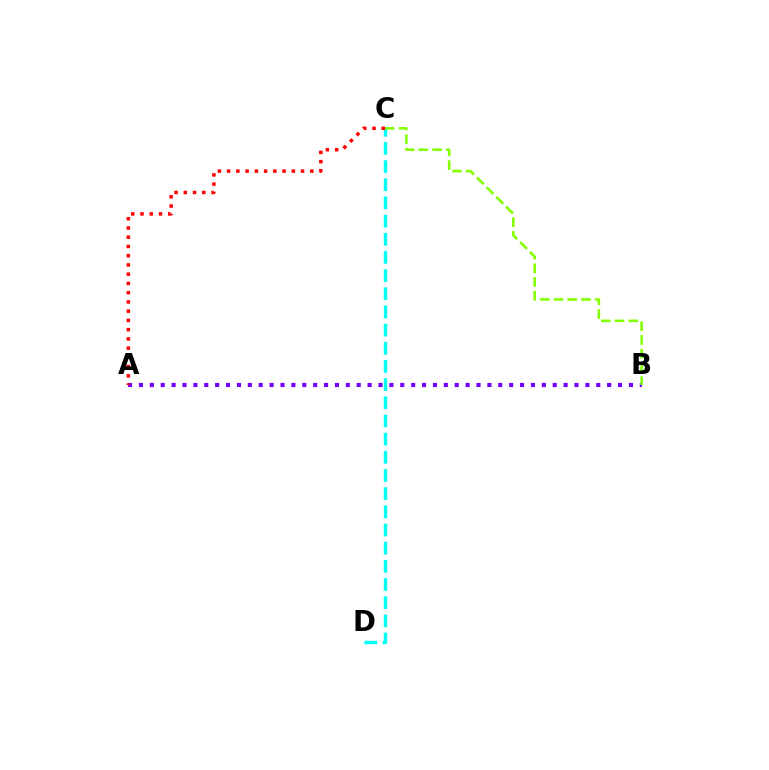{('C', 'D'): [{'color': '#00fff6', 'line_style': 'dashed', 'thickness': 2.47}], ('A', 'B'): [{'color': '#7200ff', 'line_style': 'dotted', 'thickness': 2.96}], ('B', 'C'): [{'color': '#84ff00', 'line_style': 'dashed', 'thickness': 1.87}], ('A', 'C'): [{'color': '#ff0000', 'line_style': 'dotted', 'thickness': 2.51}]}